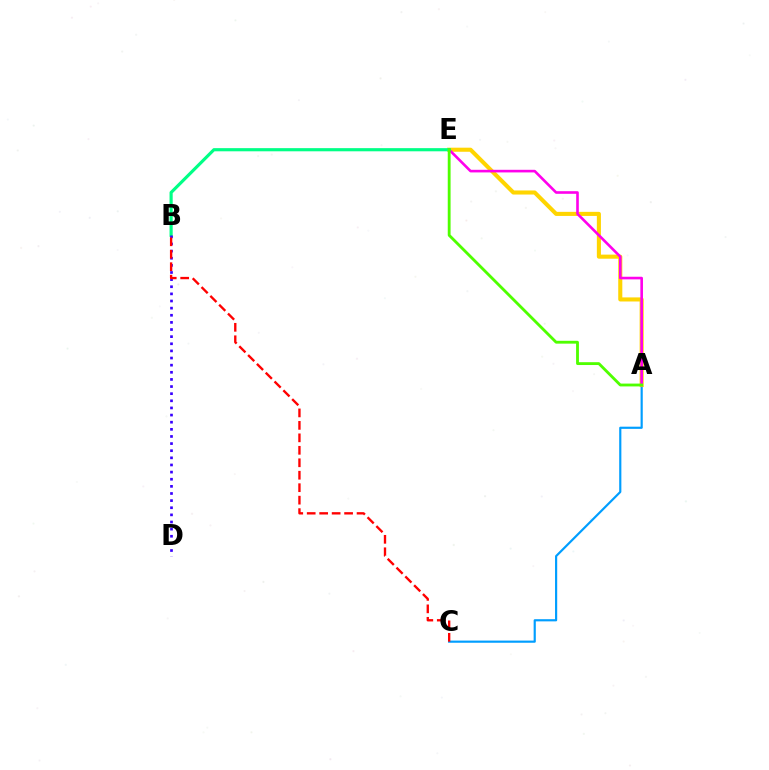{('A', 'C'): [{'color': '#009eff', 'line_style': 'solid', 'thickness': 1.56}], ('A', 'E'): [{'color': '#ffd500', 'line_style': 'solid', 'thickness': 2.94}, {'color': '#ff00ed', 'line_style': 'solid', 'thickness': 1.89}, {'color': '#4fff00', 'line_style': 'solid', 'thickness': 2.04}], ('B', 'E'): [{'color': '#00ff86', 'line_style': 'solid', 'thickness': 2.27}], ('B', 'D'): [{'color': '#3700ff', 'line_style': 'dotted', 'thickness': 1.94}], ('B', 'C'): [{'color': '#ff0000', 'line_style': 'dashed', 'thickness': 1.69}]}